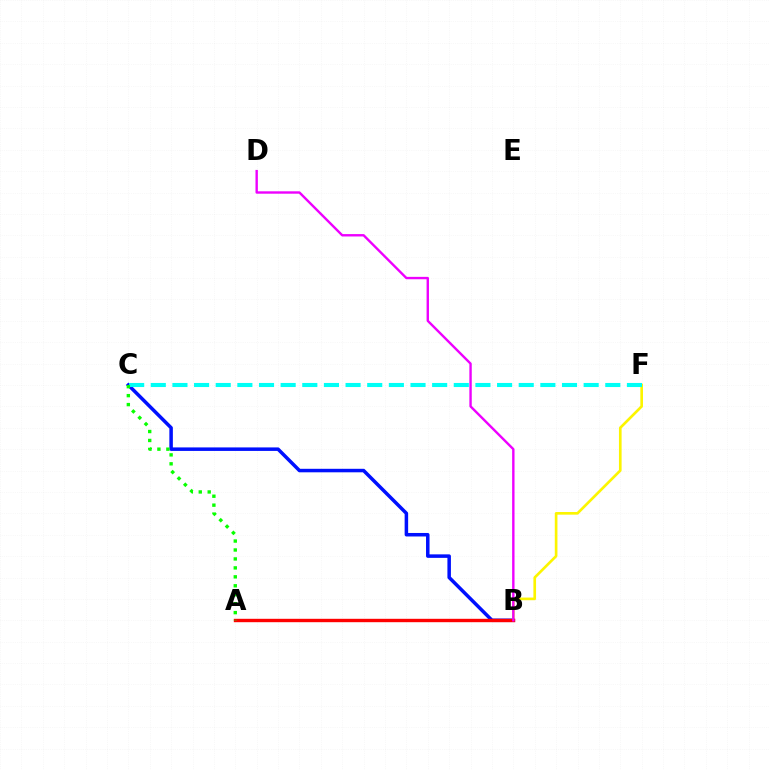{('B', 'C'): [{'color': '#0010ff', 'line_style': 'solid', 'thickness': 2.53}], ('B', 'F'): [{'color': '#fcf500', 'line_style': 'solid', 'thickness': 1.91}], ('A', 'B'): [{'color': '#ff0000', 'line_style': 'solid', 'thickness': 2.44}], ('C', 'F'): [{'color': '#00fff6', 'line_style': 'dashed', 'thickness': 2.94}], ('A', 'C'): [{'color': '#08ff00', 'line_style': 'dotted', 'thickness': 2.43}], ('B', 'D'): [{'color': '#ee00ff', 'line_style': 'solid', 'thickness': 1.72}]}